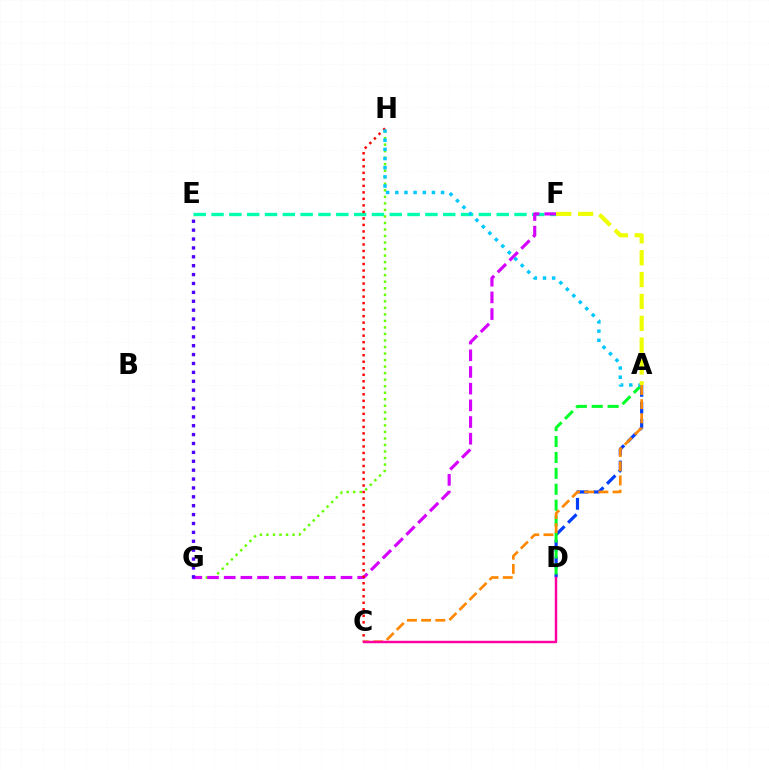{('E', 'F'): [{'color': '#00ffaf', 'line_style': 'dashed', 'thickness': 2.42}], ('G', 'H'): [{'color': '#66ff00', 'line_style': 'dotted', 'thickness': 1.77}], ('A', 'D'): [{'color': '#003fff', 'line_style': 'dashed', 'thickness': 2.29}, {'color': '#00ff27', 'line_style': 'dashed', 'thickness': 2.16}], ('F', 'G'): [{'color': '#d600ff', 'line_style': 'dashed', 'thickness': 2.27}], ('C', 'H'): [{'color': '#ff0000', 'line_style': 'dotted', 'thickness': 1.77}], ('A', 'H'): [{'color': '#00c7ff', 'line_style': 'dotted', 'thickness': 2.49}], ('A', 'F'): [{'color': '#eeff00', 'line_style': 'dashed', 'thickness': 2.97}], ('A', 'C'): [{'color': '#ff8800', 'line_style': 'dashed', 'thickness': 1.93}], ('E', 'G'): [{'color': '#4f00ff', 'line_style': 'dotted', 'thickness': 2.42}], ('C', 'D'): [{'color': '#ff00a0', 'line_style': 'solid', 'thickness': 1.77}]}